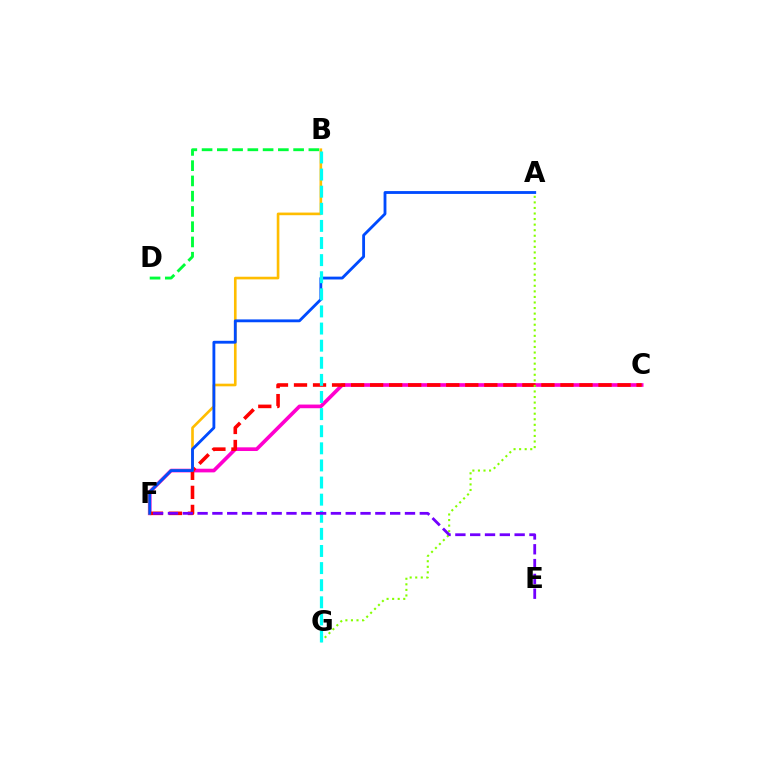{('C', 'F'): [{'color': '#ff00cf', 'line_style': 'solid', 'thickness': 2.64}, {'color': '#ff0000', 'line_style': 'dashed', 'thickness': 2.59}], ('B', 'F'): [{'color': '#ffbd00', 'line_style': 'solid', 'thickness': 1.9}], ('A', 'G'): [{'color': '#84ff00', 'line_style': 'dotted', 'thickness': 1.51}], ('B', 'D'): [{'color': '#00ff39', 'line_style': 'dashed', 'thickness': 2.07}], ('A', 'F'): [{'color': '#004bff', 'line_style': 'solid', 'thickness': 2.04}], ('B', 'G'): [{'color': '#00fff6', 'line_style': 'dashed', 'thickness': 2.32}], ('E', 'F'): [{'color': '#7200ff', 'line_style': 'dashed', 'thickness': 2.01}]}